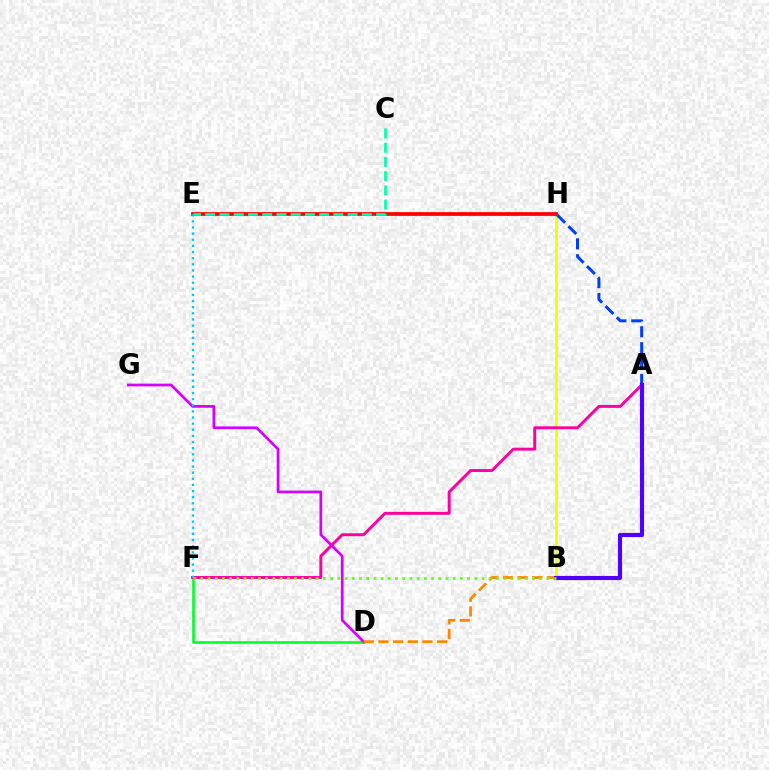{('B', 'H'): [{'color': '#eeff00', 'line_style': 'solid', 'thickness': 1.91}], ('D', 'F'): [{'color': '#00ff27', 'line_style': 'solid', 'thickness': 1.86}], ('E', 'H'): [{'color': '#ff0000', 'line_style': 'solid', 'thickness': 2.69}], ('A', 'F'): [{'color': '#ff00a0', 'line_style': 'solid', 'thickness': 2.12}], ('C', 'E'): [{'color': '#00ffaf', 'line_style': 'dashed', 'thickness': 1.93}], ('D', 'G'): [{'color': '#d600ff', 'line_style': 'solid', 'thickness': 1.97}], ('B', 'D'): [{'color': '#ff8800', 'line_style': 'dashed', 'thickness': 1.99}], ('A', 'H'): [{'color': '#003fff', 'line_style': 'dashed', 'thickness': 2.16}], ('A', 'B'): [{'color': '#4f00ff', 'line_style': 'solid', 'thickness': 2.98}], ('E', 'F'): [{'color': '#00c7ff', 'line_style': 'dotted', 'thickness': 1.67}], ('B', 'F'): [{'color': '#66ff00', 'line_style': 'dotted', 'thickness': 1.96}]}